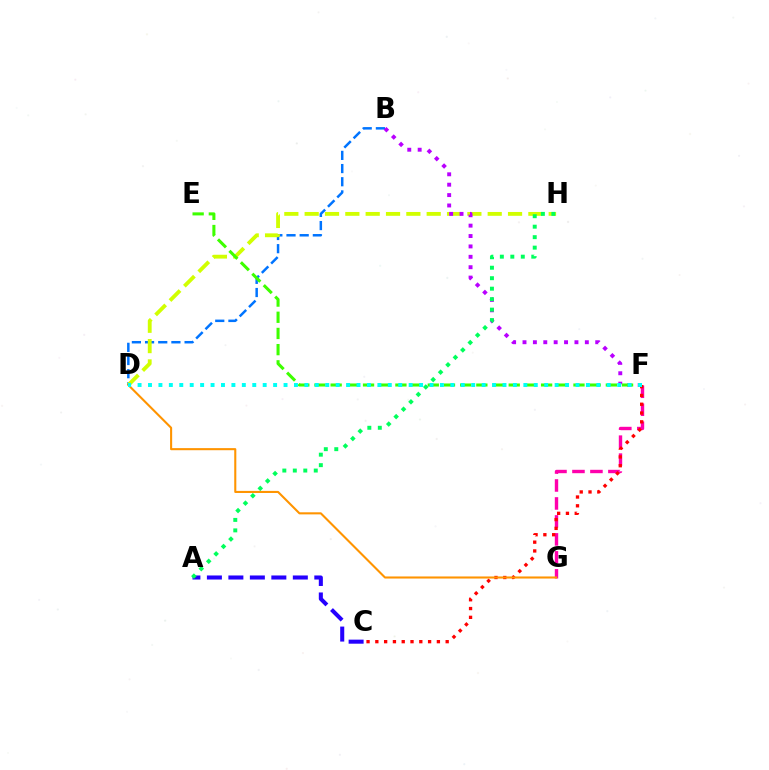{('F', 'G'): [{'color': '#ff00ac', 'line_style': 'dashed', 'thickness': 2.44}], ('A', 'C'): [{'color': '#2500ff', 'line_style': 'dashed', 'thickness': 2.92}], ('B', 'D'): [{'color': '#0074ff', 'line_style': 'dashed', 'thickness': 1.79}], ('C', 'F'): [{'color': '#ff0000', 'line_style': 'dotted', 'thickness': 2.39}], ('D', 'H'): [{'color': '#d1ff00', 'line_style': 'dashed', 'thickness': 2.76}], ('B', 'F'): [{'color': '#b900ff', 'line_style': 'dotted', 'thickness': 2.82}], ('E', 'F'): [{'color': '#3dff00', 'line_style': 'dashed', 'thickness': 2.2}], ('A', 'H'): [{'color': '#00ff5c', 'line_style': 'dotted', 'thickness': 2.85}], ('D', 'G'): [{'color': '#ff9400', 'line_style': 'solid', 'thickness': 1.5}], ('D', 'F'): [{'color': '#00fff6', 'line_style': 'dotted', 'thickness': 2.83}]}